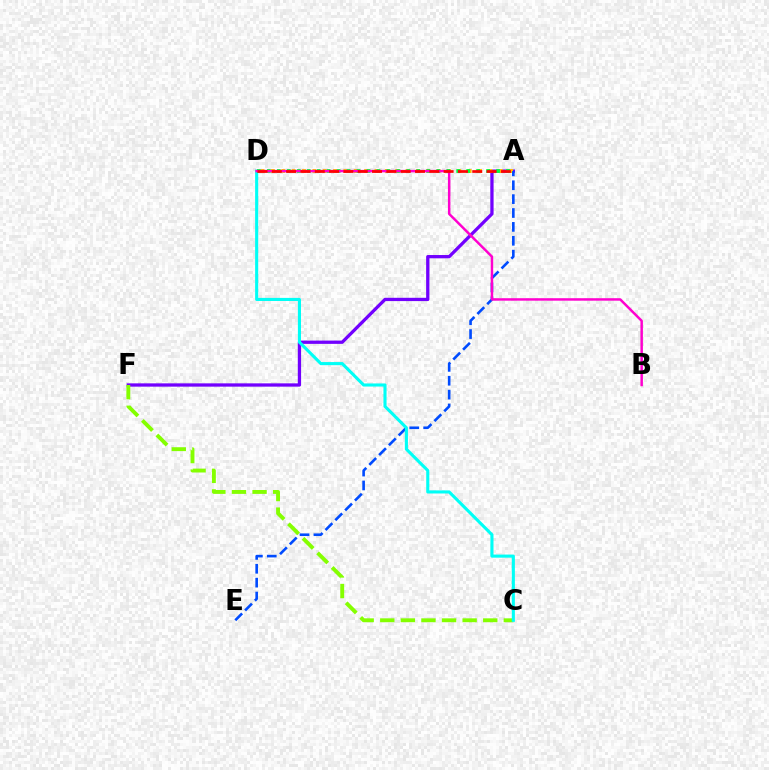{('A', 'F'): [{'color': '#7200ff', 'line_style': 'solid', 'thickness': 2.37}], ('A', 'D'): [{'color': '#ffbd00', 'line_style': 'dotted', 'thickness': 2.81}, {'color': '#00ff39', 'line_style': 'dotted', 'thickness': 2.71}, {'color': '#ff0000', 'line_style': 'dashed', 'thickness': 1.94}], ('C', 'F'): [{'color': '#84ff00', 'line_style': 'dashed', 'thickness': 2.8}], ('A', 'E'): [{'color': '#004bff', 'line_style': 'dashed', 'thickness': 1.89}], ('C', 'D'): [{'color': '#00fff6', 'line_style': 'solid', 'thickness': 2.23}], ('B', 'D'): [{'color': '#ff00cf', 'line_style': 'solid', 'thickness': 1.78}]}